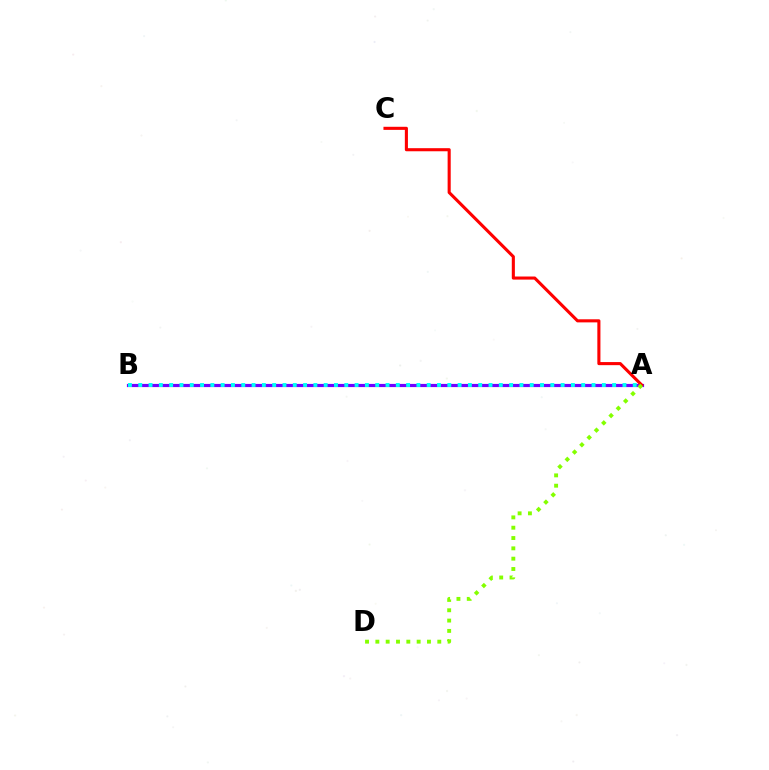{('A', 'B'): [{'color': '#7200ff', 'line_style': 'solid', 'thickness': 2.29}, {'color': '#00fff6', 'line_style': 'dotted', 'thickness': 2.8}], ('A', 'C'): [{'color': '#ff0000', 'line_style': 'solid', 'thickness': 2.22}], ('A', 'D'): [{'color': '#84ff00', 'line_style': 'dotted', 'thickness': 2.8}]}